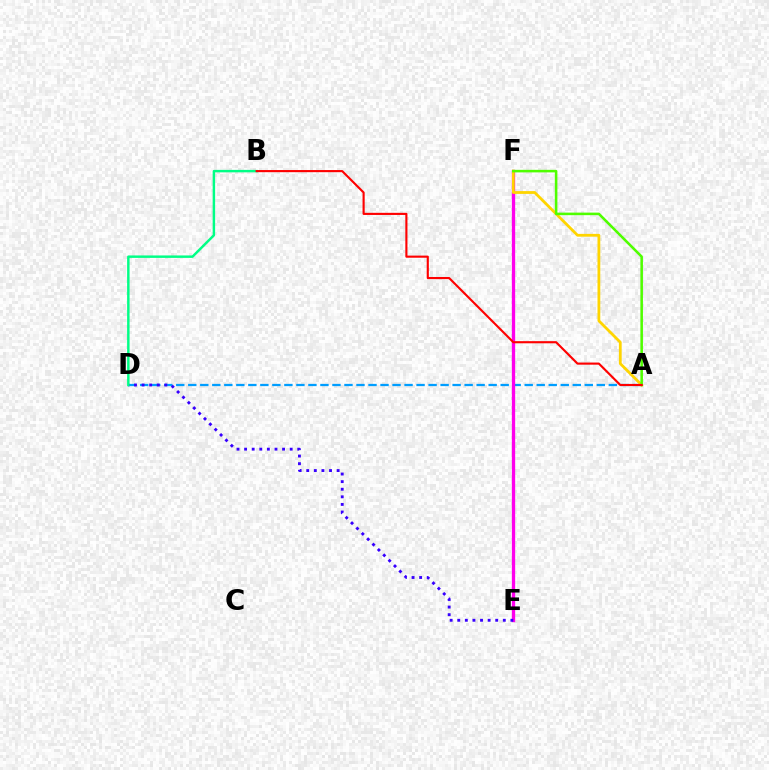{('A', 'D'): [{'color': '#009eff', 'line_style': 'dashed', 'thickness': 1.63}], ('E', 'F'): [{'color': '#ff00ed', 'line_style': 'solid', 'thickness': 2.39}], ('D', 'E'): [{'color': '#3700ff', 'line_style': 'dotted', 'thickness': 2.06}], ('B', 'D'): [{'color': '#00ff86', 'line_style': 'solid', 'thickness': 1.77}], ('A', 'F'): [{'color': '#ffd500', 'line_style': 'solid', 'thickness': 2.01}, {'color': '#4fff00', 'line_style': 'solid', 'thickness': 1.84}], ('A', 'B'): [{'color': '#ff0000', 'line_style': 'solid', 'thickness': 1.53}]}